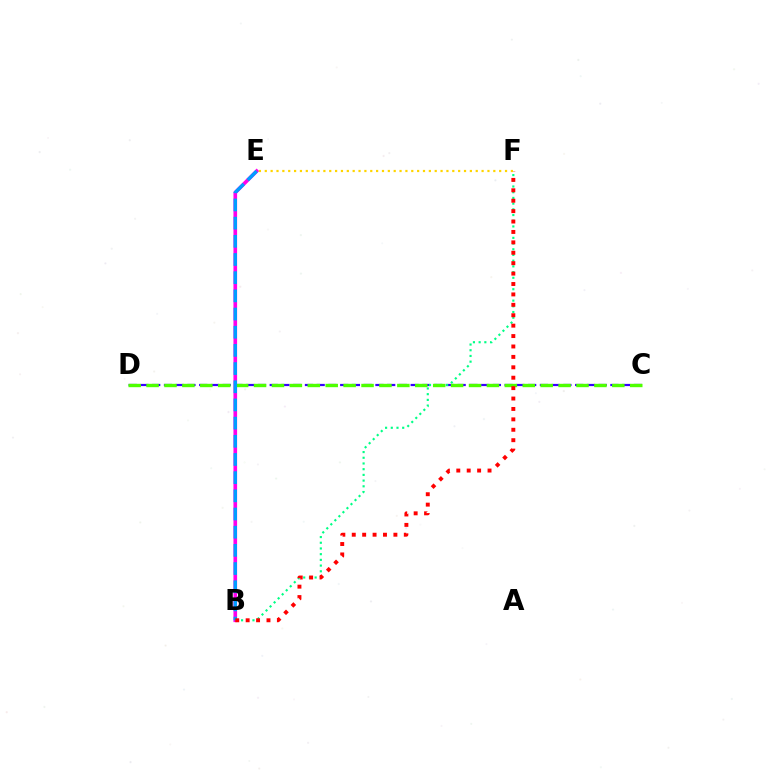{('C', 'D'): [{'color': '#3700ff', 'line_style': 'dashed', 'thickness': 1.6}, {'color': '#4fff00', 'line_style': 'dashed', 'thickness': 2.43}], ('B', 'F'): [{'color': '#00ff86', 'line_style': 'dotted', 'thickness': 1.55}, {'color': '#ff0000', 'line_style': 'dotted', 'thickness': 2.83}], ('B', 'E'): [{'color': '#ff00ed', 'line_style': 'solid', 'thickness': 2.62}, {'color': '#009eff', 'line_style': 'dashed', 'thickness': 2.47}], ('E', 'F'): [{'color': '#ffd500', 'line_style': 'dotted', 'thickness': 1.59}]}